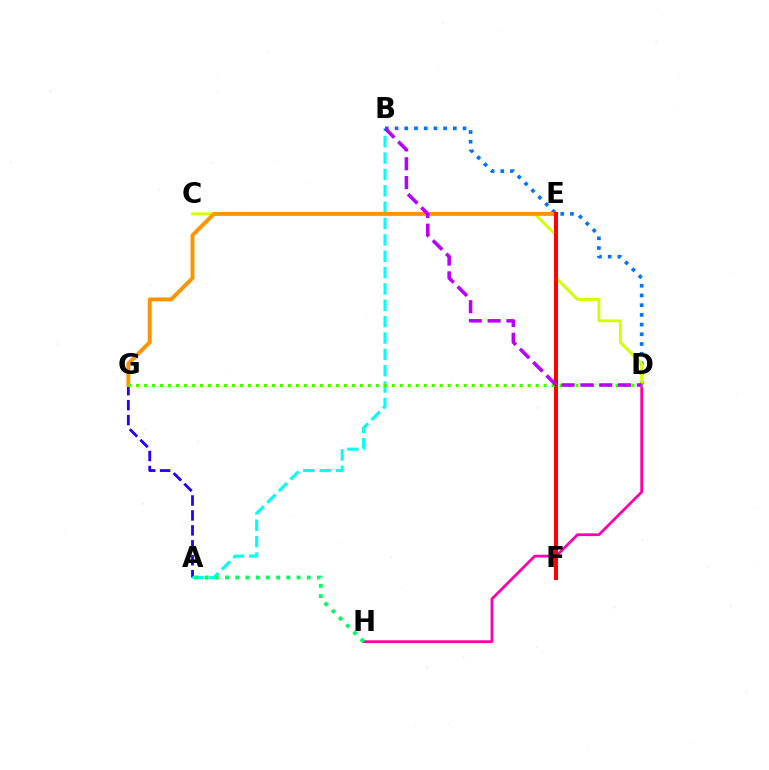{('B', 'D'): [{'color': '#0074ff', 'line_style': 'dotted', 'thickness': 2.64}, {'color': '#b900ff', 'line_style': 'dashed', 'thickness': 2.56}], ('A', 'G'): [{'color': '#2500ff', 'line_style': 'dashed', 'thickness': 2.03}], ('C', 'D'): [{'color': '#d1ff00', 'line_style': 'solid', 'thickness': 2.06}], ('A', 'B'): [{'color': '#00fff6', 'line_style': 'dashed', 'thickness': 2.22}], ('D', 'H'): [{'color': '#ff00ac', 'line_style': 'solid', 'thickness': 1.98}], ('A', 'H'): [{'color': '#00ff5c', 'line_style': 'dotted', 'thickness': 2.78}], ('E', 'G'): [{'color': '#ff9400', 'line_style': 'solid', 'thickness': 2.81}], ('E', 'F'): [{'color': '#ff0000', 'line_style': 'solid', 'thickness': 2.86}], ('D', 'G'): [{'color': '#3dff00', 'line_style': 'dotted', 'thickness': 2.17}]}